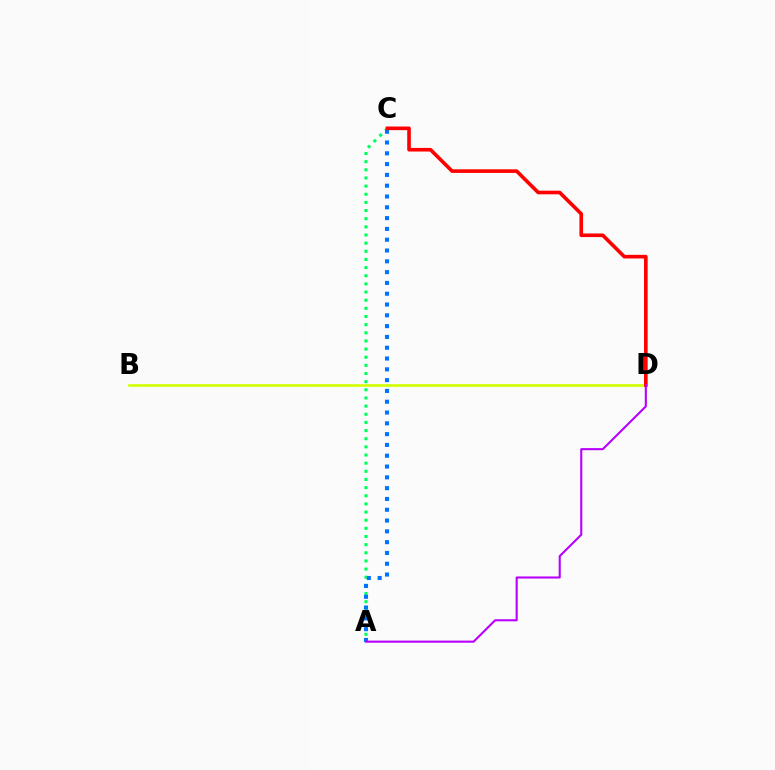{('A', 'C'): [{'color': '#00ff5c', 'line_style': 'dotted', 'thickness': 2.21}, {'color': '#0074ff', 'line_style': 'dotted', 'thickness': 2.93}], ('B', 'D'): [{'color': '#d1ff00', 'line_style': 'solid', 'thickness': 1.9}], ('C', 'D'): [{'color': '#ff0000', 'line_style': 'solid', 'thickness': 2.61}], ('A', 'D'): [{'color': '#b900ff', 'line_style': 'solid', 'thickness': 1.51}]}